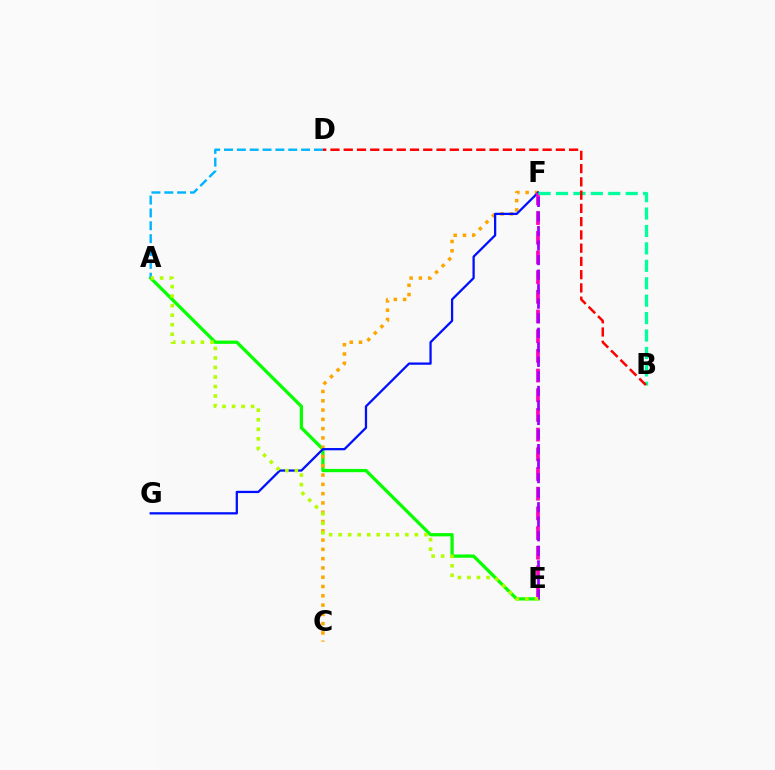{('A', 'E'): [{'color': '#08ff00', 'line_style': 'solid', 'thickness': 2.36}, {'color': '#b3ff00', 'line_style': 'dotted', 'thickness': 2.59}], ('C', 'F'): [{'color': '#ffa500', 'line_style': 'dotted', 'thickness': 2.52}], ('F', 'G'): [{'color': '#0010ff', 'line_style': 'solid', 'thickness': 1.64}], ('E', 'F'): [{'color': '#ff00bd', 'line_style': 'dashed', 'thickness': 2.67}, {'color': '#9b00ff', 'line_style': 'dashed', 'thickness': 1.97}], ('A', 'D'): [{'color': '#00b5ff', 'line_style': 'dashed', 'thickness': 1.75}], ('B', 'F'): [{'color': '#00ff9d', 'line_style': 'dashed', 'thickness': 2.37}], ('B', 'D'): [{'color': '#ff0000', 'line_style': 'dashed', 'thickness': 1.8}]}